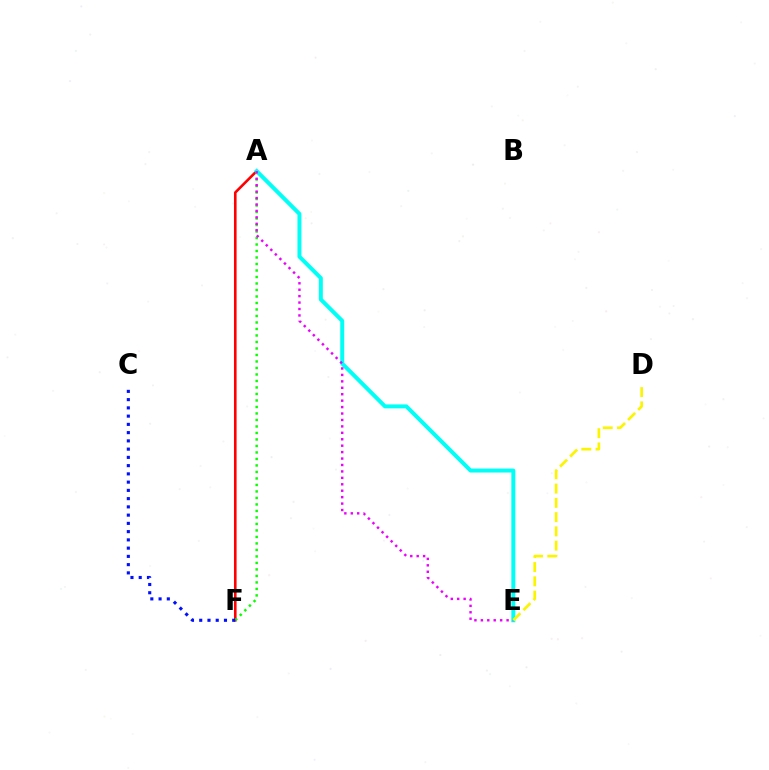{('A', 'F'): [{'color': '#ff0000', 'line_style': 'solid', 'thickness': 1.88}, {'color': '#08ff00', 'line_style': 'dotted', 'thickness': 1.77}], ('A', 'E'): [{'color': '#00fff6', 'line_style': 'solid', 'thickness': 2.86}, {'color': '#ee00ff', 'line_style': 'dotted', 'thickness': 1.75}], ('D', 'E'): [{'color': '#fcf500', 'line_style': 'dashed', 'thickness': 1.94}], ('C', 'F'): [{'color': '#0010ff', 'line_style': 'dotted', 'thickness': 2.24}]}